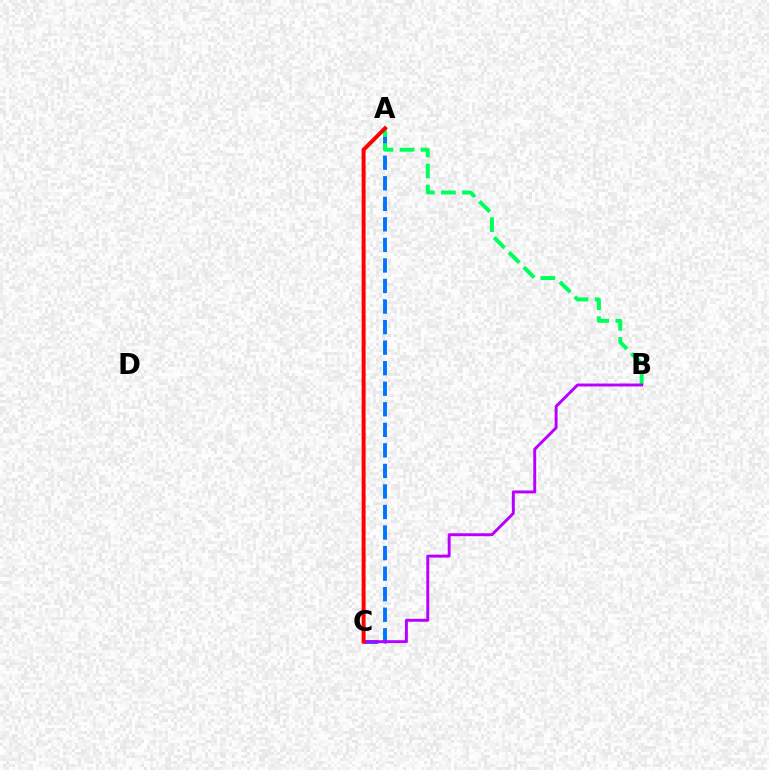{('A', 'C'): [{'color': '#d1ff00', 'line_style': 'solid', 'thickness': 1.78}, {'color': '#0074ff', 'line_style': 'dashed', 'thickness': 2.79}, {'color': '#ff0000', 'line_style': 'solid', 'thickness': 2.86}], ('A', 'B'): [{'color': '#00ff5c', 'line_style': 'dashed', 'thickness': 2.86}], ('B', 'C'): [{'color': '#b900ff', 'line_style': 'solid', 'thickness': 2.11}]}